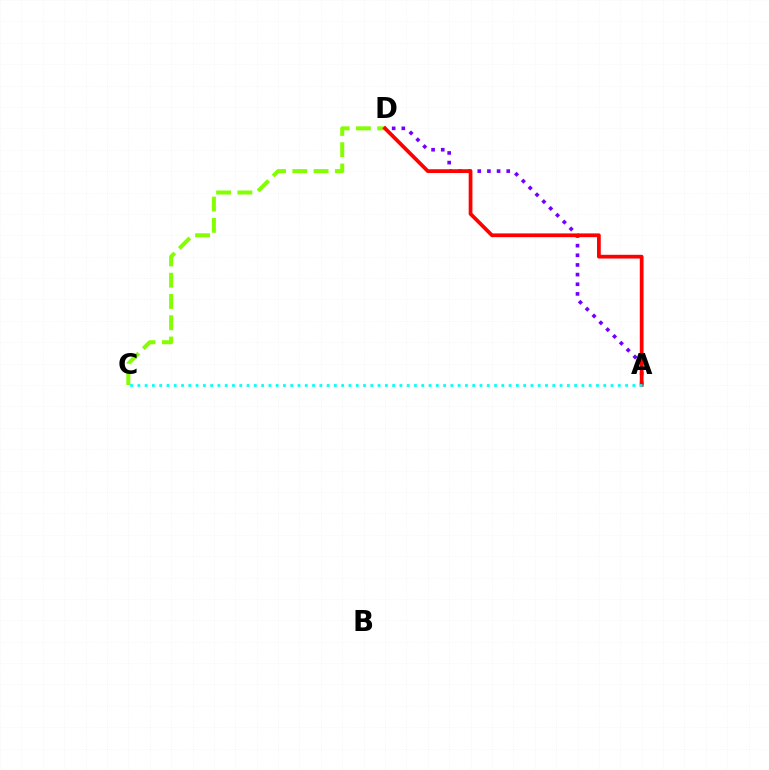{('A', 'D'): [{'color': '#7200ff', 'line_style': 'dotted', 'thickness': 2.62}, {'color': '#ff0000', 'line_style': 'solid', 'thickness': 2.7}], ('C', 'D'): [{'color': '#84ff00', 'line_style': 'dashed', 'thickness': 2.89}], ('A', 'C'): [{'color': '#00fff6', 'line_style': 'dotted', 'thickness': 1.98}]}